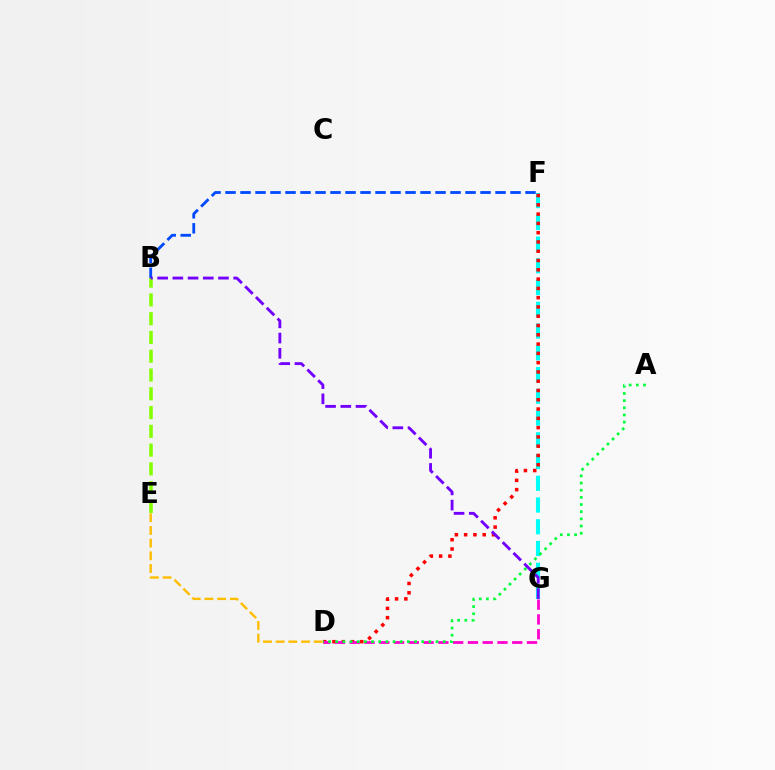{('F', 'G'): [{'color': '#00fff6', 'line_style': 'dashed', 'thickness': 2.95}], ('B', 'E'): [{'color': '#84ff00', 'line_style': 'dashed', 'thickness': 2.55}], ('D', 'F'): [{'color': '#ff0000', 'line_style': 'dotted', 'thickness': 2.52}], ('D', 'G'): [{'color': '#ff00cf', 'line_style': 'dashed', 'thickness': 2.01}], ('A', 'D'): [{'color': '#00ff39', 'line_style': 'dotted', 'thickness': 1.95}], ('B', 'F'): [{'color': '#004bff', 'line_style': 'dashed', 'thickness': 2.04}], ('D', 'E'): [{'color': '#ffbd00', 'line_style': 'dashed', 'thickness': 1.72}], ('B', 'G'): [{'color': '#7200ff', 'line_style': 'dashed', 'thickness': 2.07}]}